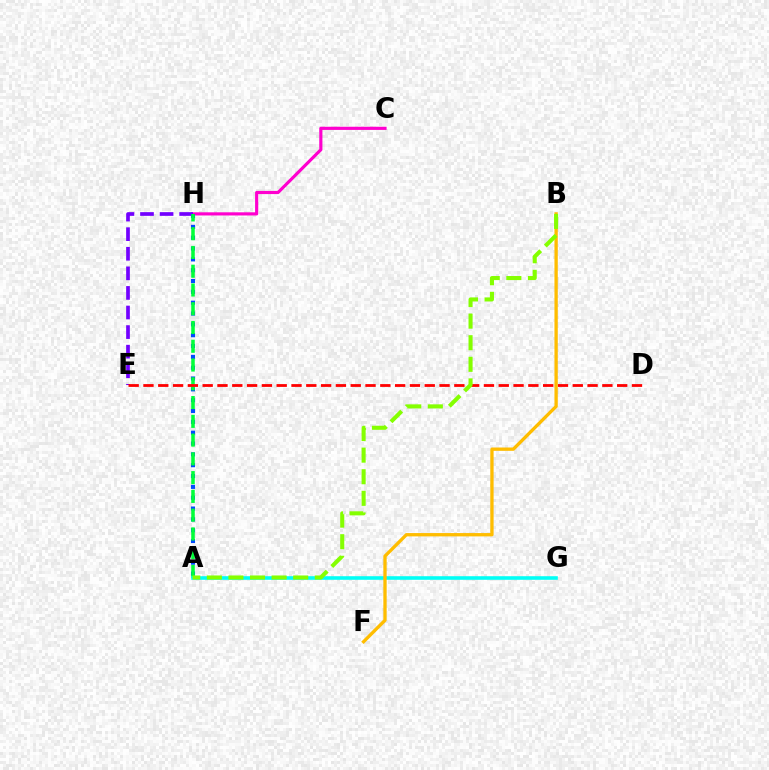{('C', 'H'): [{'color': '#ff00cf', 'line_style': 'solid', 'thickness': 2.28}], ('E', 'H'): [{'color': '#7200ff', 'line_style': 'dashed', 'thickness': 2.66}], ('A', 'H'): [{'color': '#004bff', 'line_style': 'dotted', 'thickness': 2.94}, {'color': '#00ff39', 'line_style': 'dashed', 'thickness': 2.55}], ('D', 'E'): [{'color': '#ff0000', 'line_style': 'dashed', 'thickness': 2.01}], ('A', 'G'): [{'color': '#00fff6', 'line_style': 'solid', 'thickness': 2.58}], ('B', 'F'): [{'color': '#ffbd00', 'line_style': 'solid', 'thickness': 2.39}], ('A', 'B'): [{'color': '#84ff00', 'line_style': 'dashed', 'thickness': 2.93}]}